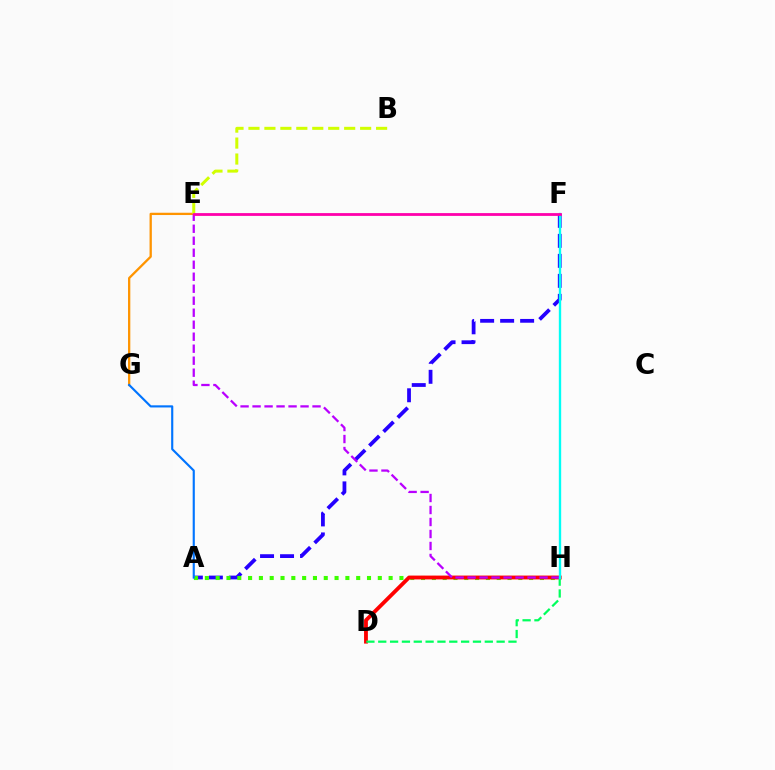{('A', 'F'): [{'color': '#2500ff', 'line_style': 'dashed', 'thickness': 2.72}], ('A', 'H'): [{'color': '#3dff00', 'line_style': 'dotted', 'thickness': 2.94}], ('E', 'G'): [{'color': '#ff9400', 'line_style': 'solid', 'thickness': 1.65}], ('D', 'H'): [{'color': '#ff0000', 'line_style': 'solid', 'thickness': 2.76}, {'color': '#00ff5c', 'line_style': 'dashed', 'thickness': 1.61}], ('B', 'E'): [{'color': '#d1ff00', 'line_style': 'dashed', 'thickness': 2.17}], ('E', 'H'): [{'color': '#b900ff', 'line_style': 'dashed', 'thickness': 1.63}], ('F', 'H'): [{'color': '#00fff6', 'line_style': 'solid', 'thickness': 1.69}], ('A', 'G'): [{'color': '#0074ff', 'line_style': 'solid', 'thickness': 1.54}], ('E', 'F'): [{'color': '#ff00ac', 'line_style': 'solid', 'thickness': 2.02}]}